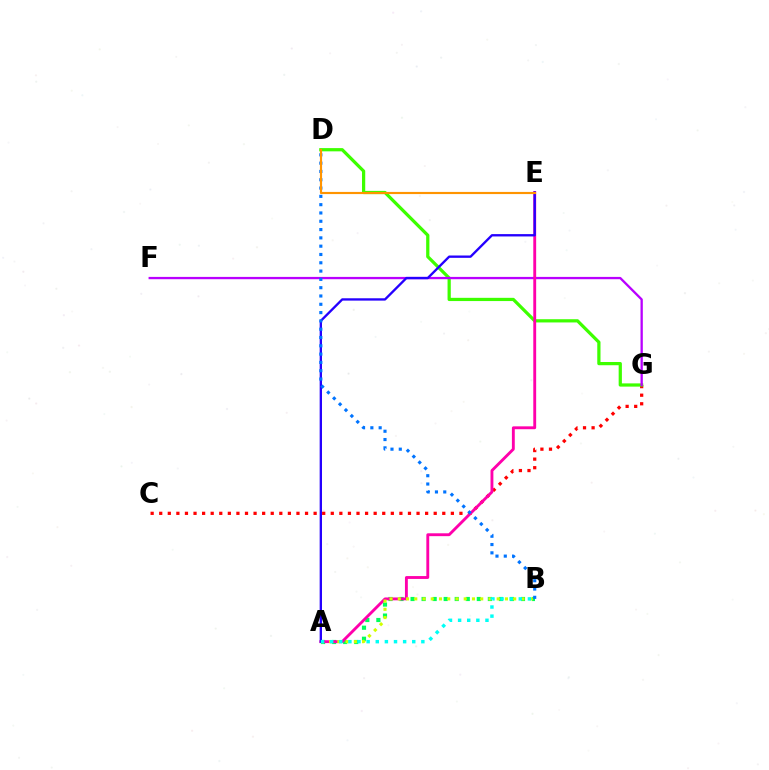{('A', 'B'): [{'color': '#00ff5c', 'line_style': 'dotted', 'thickness': 3.0}, {'color': '#d1ff00', 'line_style': 'dotted', 'thickness': 2.24}, {'color': '#00fff6', 'line_style': 'dotted', 'thickness': 2.48}], ('C', 'G'): [{'color': '#ff0000', 'line_style': 'dotted', 'thickness': 2.33}], ('D', 'G'): [{'color': '#3dff00', 'line_style': 'solid', 'thickness': 2.33}], ('F', 'G'): [{'color': '#b900ff', 'line_style': 'solid', 'thickness': 1.66}], ('A', 'E'): [{'color': '#ff00ac', 'line_style': 'solid', 'thickness': 2.07}, {'color': '#2500ff', 'line_style': 'solid', 'thickness': 1.69}], ('B', 'D'): [{'color': '#0074ff', 'line_style': 'dotted', 'thickness': 2.26}], ('D', 'E'): [{'color': '#ff9400', 'line_style': 'solid', 'thickness': 1.55}]}